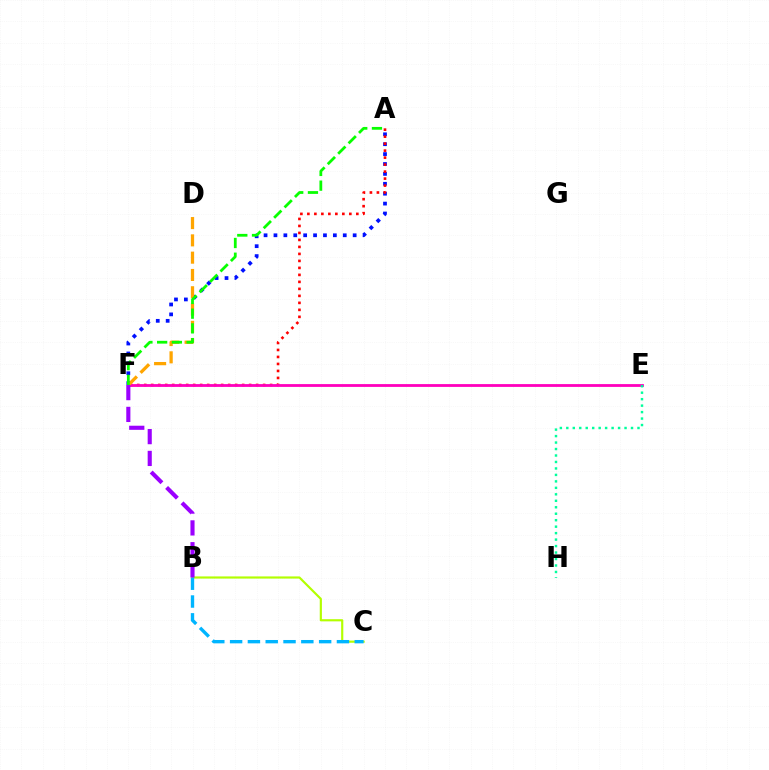{('A', 'F'): [{'color': '#0010ff', 'line_style': 'dotted', 'thickness': 2.69}, {'color': '#ff0000', 'line_style': 'dotted', 'thickness': 1.9}, {'color': '#08ff00', 'line_style': 'dashed', 'thickness': 2.0}], ('E', 'F'): [{'color': '#ff00bd', 'line_style': 'solid', 'thickness': 2.02}], ('B', 'C'): [{'color': '#b3ff00', 'line_style': 'solid', 'thickness': 1.56}, {'color': '#00b5ff', 'line_style': 'dashed', 'thickness': 2.42}], ('D', 'F'): [{'color': '#ffa500', 'line_style': 'dashed', 'thickness': 2.35}], ('E', 'H'): [{'color': '#00ff9d', 'line_style': 'dotted', 'thickness': 1.76}], ('B', 'F'): [{'color': '#9b00ff', 'line_style': 'dashed', 'thickness': 2.96}]}